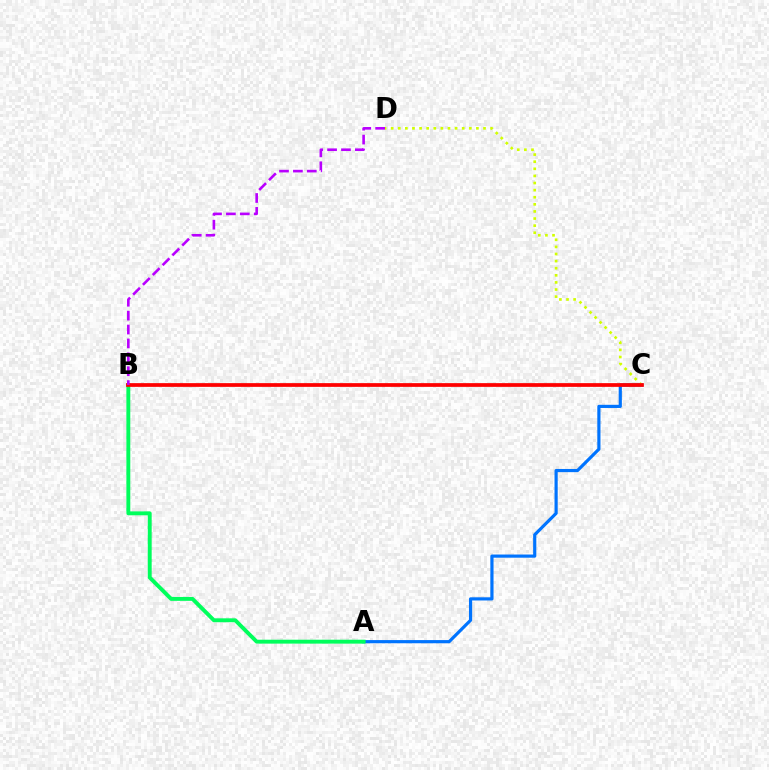{('A', 'C'): [{'color': '#0074ff', 'line_style': 'solid', 'thickness': 2.28}], ('C', 'D'): [{'color': '#d1ff00', 'line_style': 'dotted', 'thickness': 1.93}], ('A', 'B'): [{'color': '#00ff5c', 'line_style': 'solid', 'thickness': 2.81}], ('B', 'C'): [{'color': '#ff0000', 'line_style': 'solid', 'thickness': 2.68}], ('B', 'D'): [{'color': '#b900ff', 'line_style': 'dashed', 'thickness': 1.89}]}